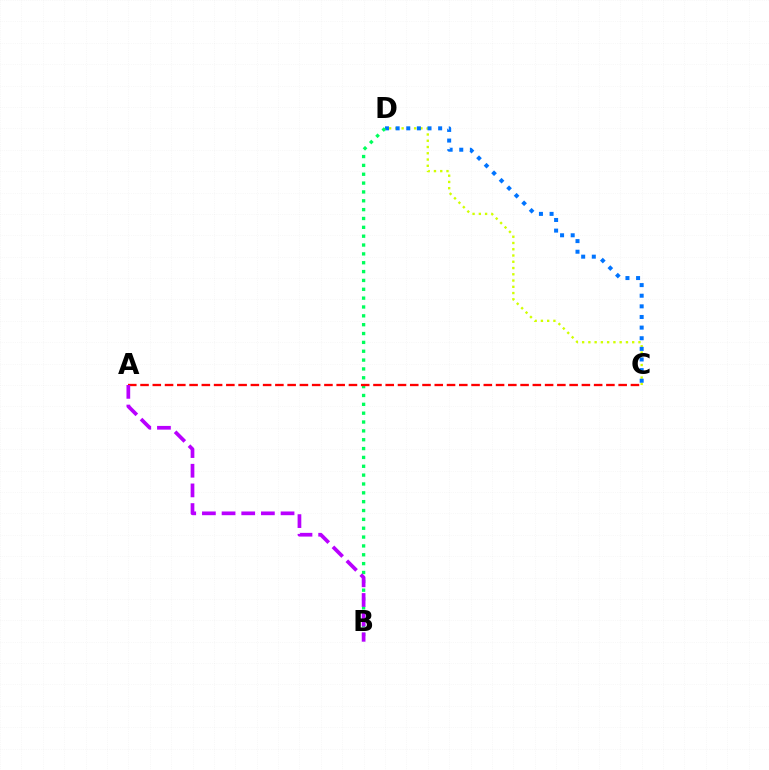{('C', 'D'): [{'color': '#d1ff00', 'line_style': 'dotted', 'thickness': 1.7}, {'color': '#0074ff', 'line_style': 'dotted', 'thickness': 2.89}], ('B', 'D'): [{'color': '#00ff5c', 'line_style': 'dotted', 'thickness': 2.4}], ('A', 'C'): [{'color': '#ff0000', 'line_style': 'dashed', 'thickness': 1.67}], ('A', 'B'): [{'color': '#b900ff', 'line_style': 'dashed', 'thickness': 2.67}]}